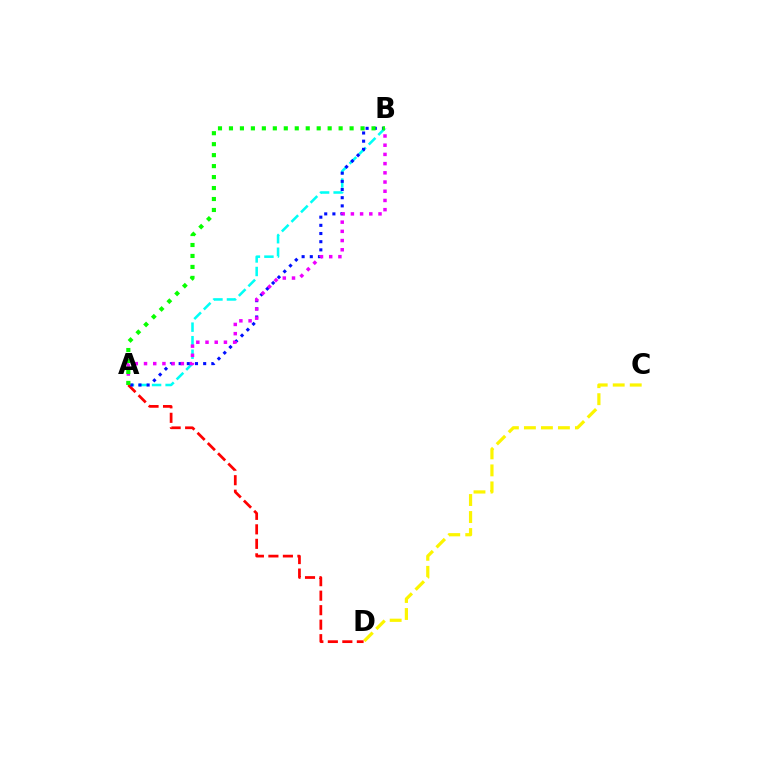{('A', 'B'): [{'color': '#00fff6', 'line_style': 'dashed', 'thickness': 1.84}, {'color': '#0010ff', 'line_style': 'dotted', 'thickness': 2.22}, {'color': '#ee00ff', 'line_style': 'dotted', 'thickness': 2.5}, {'color': '#08ff00', 'line_style': 'dotted', 'thickness': 2.98}], ('C', 'D'): [{'color': '#fcf500', 'line_style': 'dashed', 'thickness': 2.31}], ('A', 'D'): [{'color': '#ff0000', 'line_style': 'dashed', 'thickness': 1.97}]}